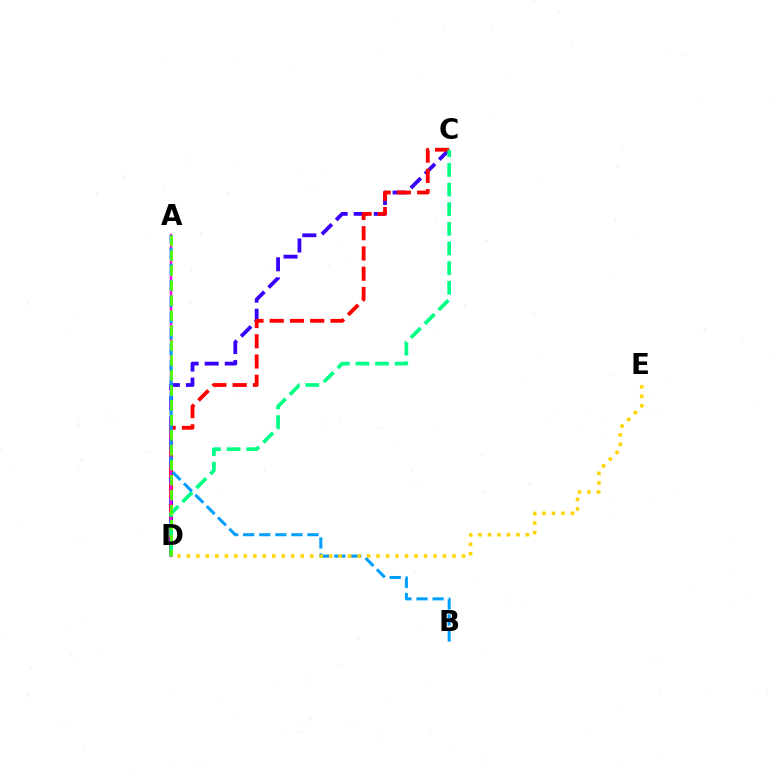{('C', 'D'): [{'color': '#3700ff', 'line_style': 'dashed', 'thickness': 2.73}, {'color': '#ff0000', 'line_style': 'dashed', 'thickness': 2.75}, {'color': '#00ff86', 'line_style': 'dashed', 'thickness': 2.67}], ('A', 'D'): [{'color': '#ff00ed', 'line_style': 'solid', 'thickness': 1.72}, {'color': '#4fff00', 'line_style': 'dashed', 'thickness': 2.03}], ('A', 'B'): [{'color': '#009eff', 'line_style': 'dashed', 'thickness': 2.18}], ('D', 'E'): [{'color': '#ffd500', 'line_style': 'dotted', 'thickness': 2.58}]}